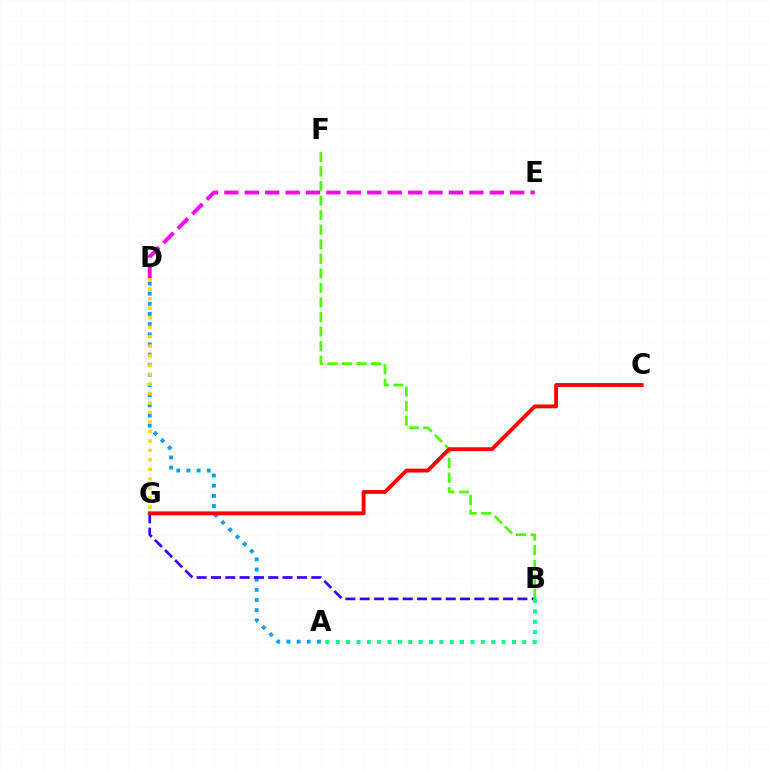{('A', 'D'): [{'color': '#009eff', 'line_style': 'dotted', 'thickness': 2.76}], ('B', 'G'): [{'color': '#3700ff', 'line_style': 'dashed', 'thickness': 1.95}], ('D', 'G'): [{'color': '#ffd500', 'line_style': 'dotted', 'thickness': 2.57}], ('B', 'F'): [{'color': '#4fff00', 'line_style': 'dashed', 'thickness': 1.98}], ('D', 'E'): [{'color': '#ff00ed', 'line_style': 'dashed', 'thickness': 2.77}], ('A', 'B'): [{'color': '#00ff86', 'line_style': 'dotted', 'thickness': 2.82}], ('C', 'G'): [{'color': '#ff0000', 'line_style': 'solid', 'thickness': 2.78}]}